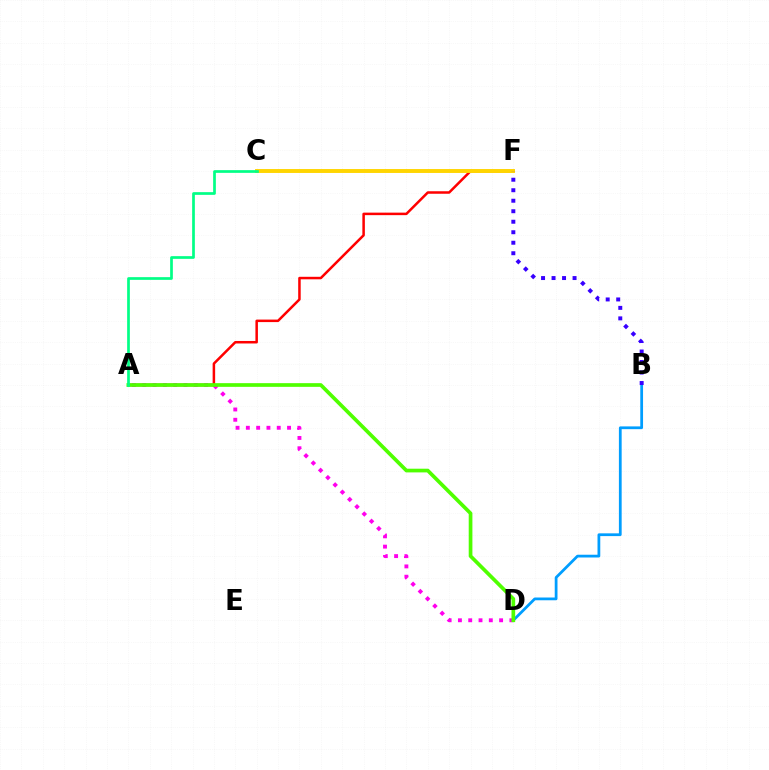{('A', 'F'): [{'color': '#ff0000', 'line_style': 'solid', 'thickness': 1.81}], ('C', 'F'): [{'color': '#ffd500', 'line_style': 'solid', 'thickness': 2.81}], ('A', 'D'): [{'color': '#ff00ed', 'line_style': 'dotted', 'thickness': 2.8}, {'color': '#4fff00', 'line_style': 'solid', 'thickness': 2.66}], ('B', 'D'): [{'color': '#009eff', 'line_style': 'solid', 'thickness': 1.99}], ('B', 'F'): [{'color': '#3700ff', 'line_style': 'dotted', 'thickness': 2.85}], ('A', 'C'): [{'color': '#00ff86', 'line_style': 'solid', 'thickness': 1.95}]}